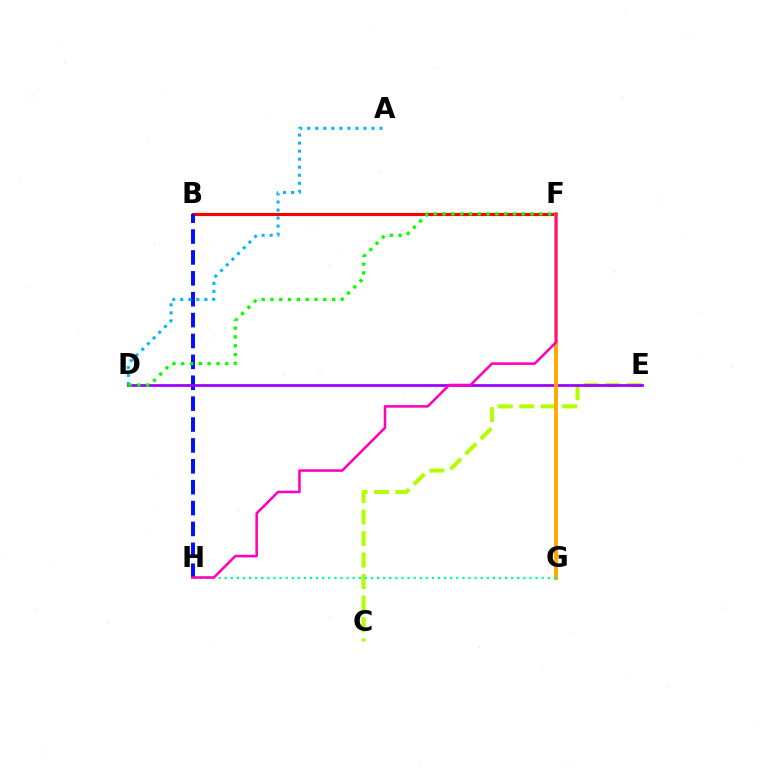{('C', 'E'): [{'color': '#b3ff00', 'line_style': 'dashed', 'thickness': 2.92}], ('B', 'F'): [{'color': '#ff0000', 'line_style': 'solid', 'thickness': 2.28}], ('B', 'H'): [{'color': '#0010ff', 'line_style': 'dashed', 'thickness': 2.84}], ('D', 'E'): [{'color': '#9b00ff', 'line_style': 'solid', 'thickness': 1.99}], ('A', 'D'): [{'color': '#00b5ff', 'line_style': 'dotted', 'thickness': 2.18}], ('F', 'G'): [{'color': '#ffa500', 'line_style': 'solid', 'thickness': 2.78}], ('G', 'H'): [{'color': '#00ff9d', 'line_style': 'dotted', 'thickness': 1.66}], ('F', 'H'): [{'color': '#ff00bd', 'line_style': 'solid', 'thickness': 1.84}], ('D', 'F'): [{'color': '#08ff00', 'line_style': 'dotted', 'thickness': 2.39}]}